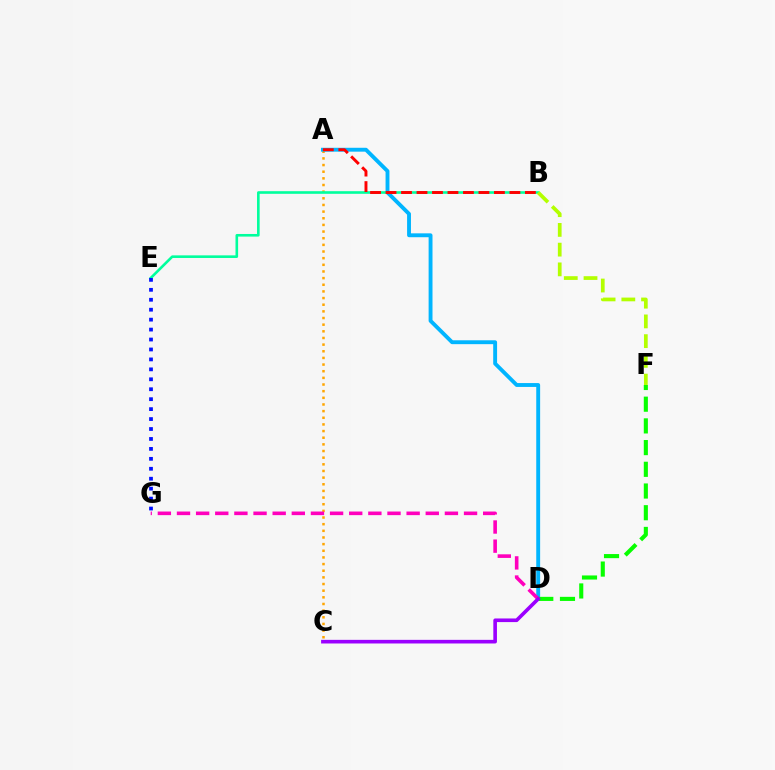{('A', 'C'): [{'color': '#ffa500', 'line_style': 'dotted', 'thickness': 1.81}], ('A', 'D'): [{'color': '#00b5ff', 'line_style': 'solid', 'thickness': 2.79}], ('B', 'E'): [{'color': '#00ff9d', 'line_style': 'solid', 'thickness': 1.89}], ('B', 'F'): [{'color': '#b3ff00', 'line_style': 'dashed', 'thickness': 2.68}], ('A', 'B'): [{'color': '#ff0000', 'line_style': 'dashed', 'thickness': 2.1}], ('E', 'G'): [{'color': '#0010ff', 'line_style': 'dotted', 'thickness': 2.7}], ('D', 'F'): [{'color': '#08ff00', 'line_style': 'dashed', 'thickness': 2.95}], ('D', 'G'): [{'color': '#ff00bd', 'line_style': 'dashed', 'thickness': 2.6}], ('C', 'D'): [{'color': '#9b00ff', 'line_style': 'solid', 'thickness': 2.61}]}